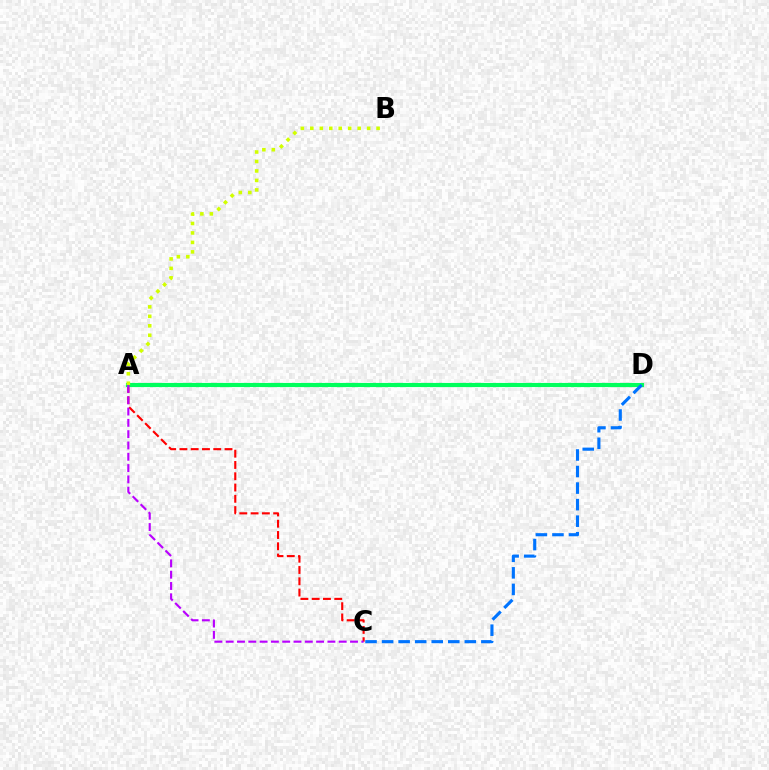{('A', 'C'): [{'color': '#ff0000', 'line_style': 'dashed', 'thickness': 1.53}, {'color': '#b900ff', 'line_style': 'dashed', 'thickness': 1.54}], ('A', 'D'): [{'color': '#00ff5c', 'line_style': 'solid', 'thickness': 2.98}], ('A', 'B'): [{'color': '#d1ff00', 'line_style': 'dotted', 'thickness': 2.57}], ('C', 'D'): [{'color': '#0074ff', 'line_style': 'dashed', 'thickness': 2.25}]}